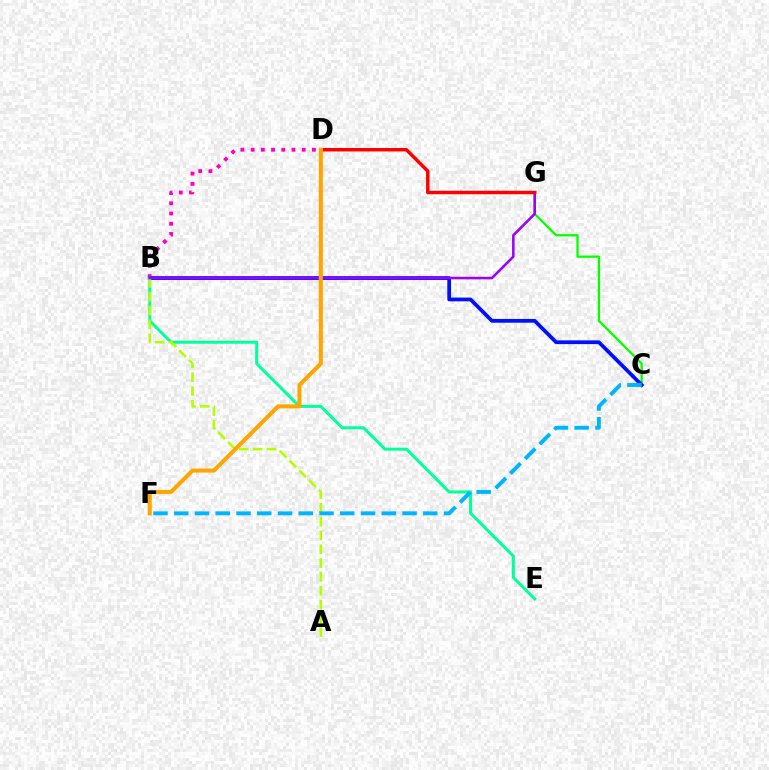{('C', 'G'): [{'color': '#08ff00', 'line_style': 'solid', 'thickness': 1.63}], ('B', 'D'): [{'color': '#ff00bd', 'line_style': 'dotted', 'thickness': 2.77}], ('B', 'C'): [{'color': '#0010ff', 'line_style': 'solid', 'thickness': 2.71}], ('B', 'E'): [{'color': '#00ff9d', 'line_style': 'solid', 'thickness': 2.16}], ('A', 'B'): [{'color': '#b3ff00', 'line_style': 'dashed', 'thickness': 1.88}], ('B', 'G'): [{'color': '#9b00ff', 'line_style': 'solid', 'thickness': 1.83}], ('D', 'G'): [{'color': '#ff0000', 'line_style': 'solid', 'thickness': 2.49}], ('D', 'F'): [{'color': '#ffa500', 'line_style': 'solid', 'thickness': 2.92}], ('C', 'F'): [{'color': '#00b5ff', 'line_style': 'dashed', 'thickness': 2.82}]}